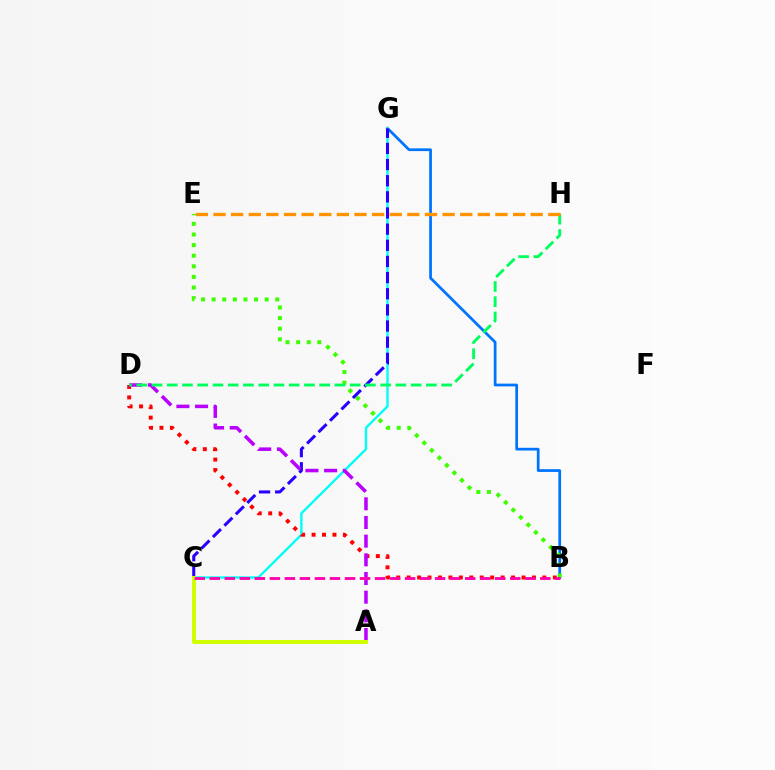{('B', 'G'): [{'color': '#0074ff', 'line_style': 'solid', 'thickness': 1.97}], ('B', 'E'): [{'color': '#3dff00', 'line_style': 'dotted', 'thickness': 2.88}], ('C', 'G'): [{'color': '#00fff6', 'line_style': 'solid', 'thickness': 1.71}, {'color': '#2500ff', 'line_style': 'dashed', 'thickness': 2.19}], ('B', 'D'): [{'color': '#ff0000', 'line_style': 'dotted', 'thickness': 2.84}], ('A', 'D'): [{'color': '#b900ff', 'line_style': 'dashed', 'thickness': 2.54}], ('D', 'H'): [{'color': '#00ff5c', 'line_style': 'dashed', 'thickness': 2.07}], ('A', 'C'): [{'color': '#d1ff00', 'line_style': 'solid', 'thickness': 2.84}], ('B', 'C'): [{'color': '#ff00ac', 'line_style': 'dashed', 'thickness': 2.04}], ('E', 'H'): [{'color': '#ff9400', 'line_style': 'dashed', 'thickness': 2.39}]}